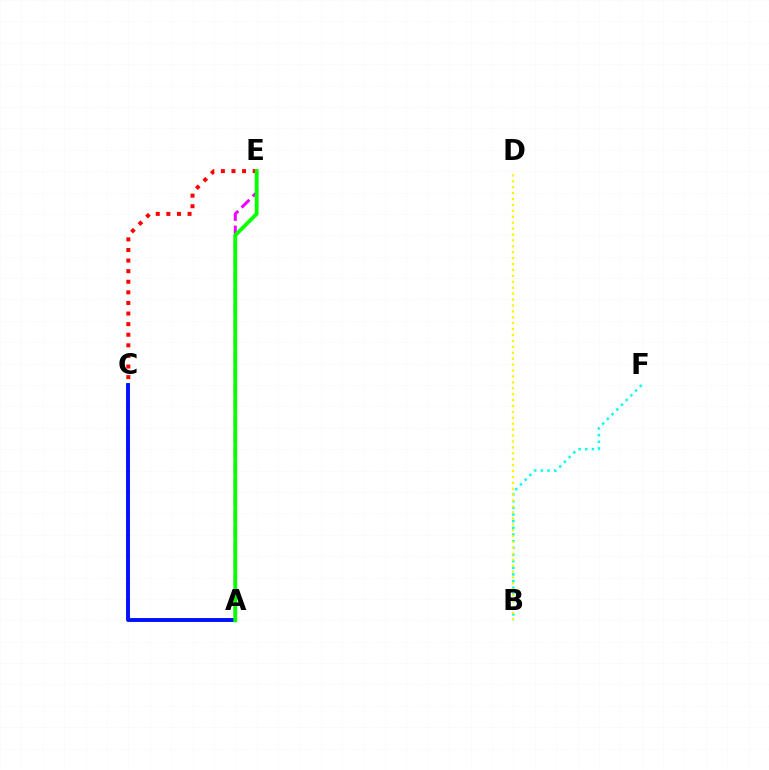{('B', 'F'): [{'color': '#00fff6', 'line_style': 'dotted', 'thickness': 1.81}], ('A', 'E'): [{'color': '#ee00ff', 'line_style': 'dashed', 'thickness': 2.15}, {'color': '#08ff00', 'line_style': 'solid', 'thickness': 2.77}], ('B', 'D'): [{'color': '#fcf500', 'line_style': 'dotted', 'thickness': 1.61}], ('C', 'E'): [{'color': '#ff0000', 'line_style': 'dotted', 'thickness': 2.88}], ('A', 'C'): [{'color': '#0010ff', 'line_style': 'solid', 'thickness': 2.79}]}